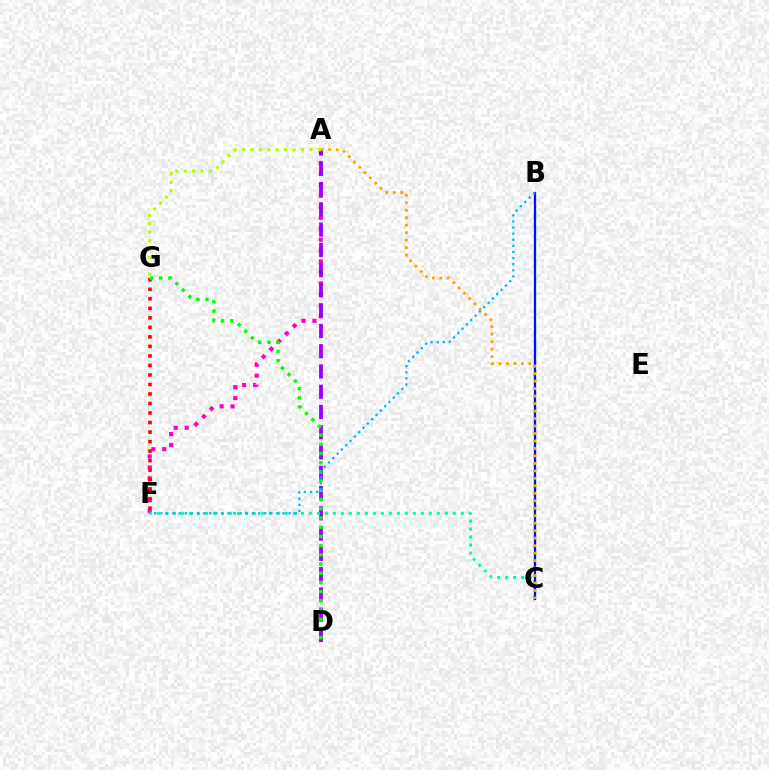{('A', 'F'): [{'color': '#ff00bd', 'line_style': 'dotted', 'thickness': 2.98}], ('A', 'D'): [{'color': '#9b00ff', 'line_style': 'dashed', 'thickness': 2.75}], ('A', 'G'): [{'color': '#b3ff00', 'line_style': 'dotted', 'thickness': 2.28}], ('C', 'F'): [{'color': '#00ff9d', 'line_style': 'dotted', 'thickness': 2.17}], ('F', 'G'): [{'color': '#ff0000', 'line_style': 'dotted', 'thickness': 2.59}], ('B', 'C'): [{'color': '#0010ff', 'line_style': 'solid', 'thickness': 1.63}], ('D', 'G'): [{'color': '#08ff00', 'line_style': 'dotted', 'thickness': 2.5}], ('A', 'C'): [{'color': '#ffa500', 'line_style': 'dotted', 'thickness': 2.03}], ('B', 'F'): [{'color': '#00b5ff', 'line_style': 'dotted', 'thickness': 1.66}]}